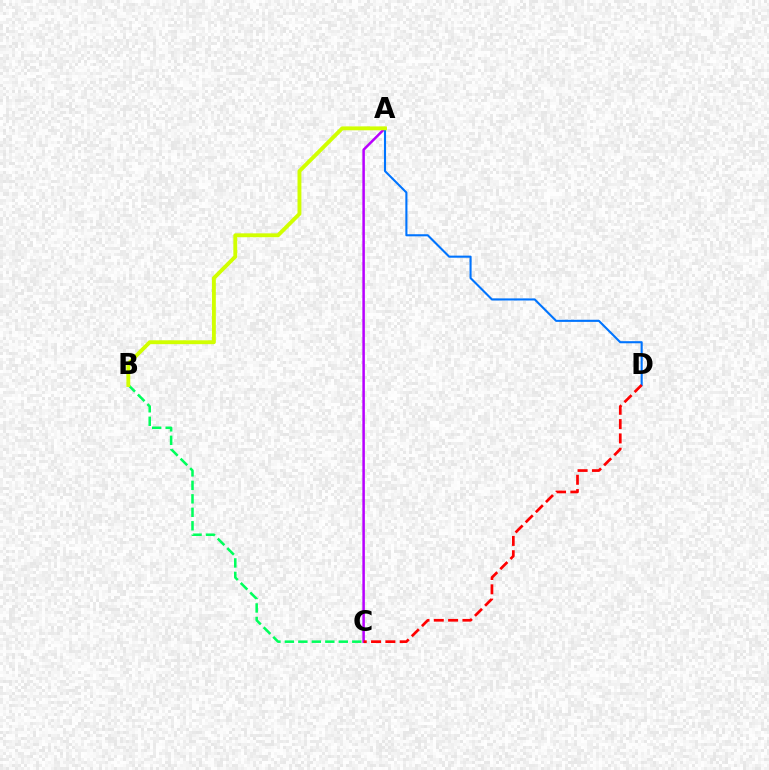{('A', 'C'): [{'color': '#b900ff', 'line_style': 'solid', 'thickness': 1.81}], ('A', 'D'): [{'color': '#0074ff', 'line_style': 'solid', 'thickness': 1.51}], ('B', 'C'): [{'color': '#00ff5c', 'line_style': 'dashed', 'thickness': 1.83}], ('C', 'D'): [{'color': '#ff0000', 'line_style': 'dashed', 'thickness': 1.95}], ('A', 'B'): [{'color': '#d1ff00', 'line_style': 'solid', 'thickness': 2.79}]}